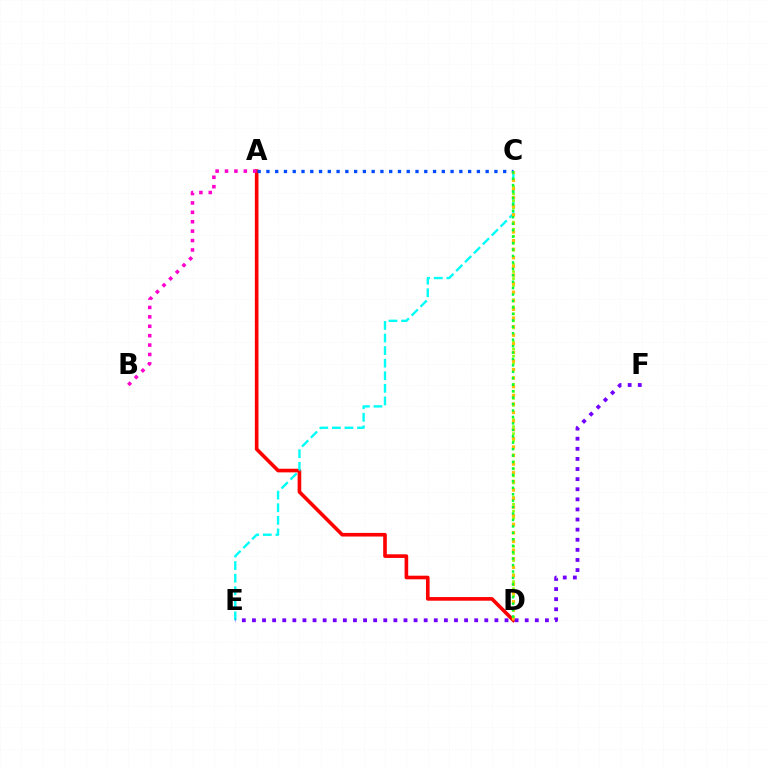{('A', 'D'): [{'color': '#ff0000', 'line_style': 'solid', 'thickness': 2.61}], ('C', 'E'): [{'color': '#00fff6', 'line_style': 'dashed', 'thickness': 1.71}], ('C', 'D'): [{'color': '#84ff00', 'line_style': 'dotted', 'thickness': 1.92}, {'color': '#ffbd00', 'line_style': 'dotted', 'thickness': 2.34}, {'color': '#00ff39', 'line_style': 'dotted', 'thickness': 1.75}], ('A', 'C'): [{'color': '#004bff', 'line_style': 'dotted', 'thickness': 2.38}], ('A', 'B'): [{'color': '#ff00cf', 'line_style': 'dotted', 'thickness': 2.55}], ('E', 'F'): [{'color': '#7200ff', 'line_style': 'dotted', 'thickness': 2.74}]}